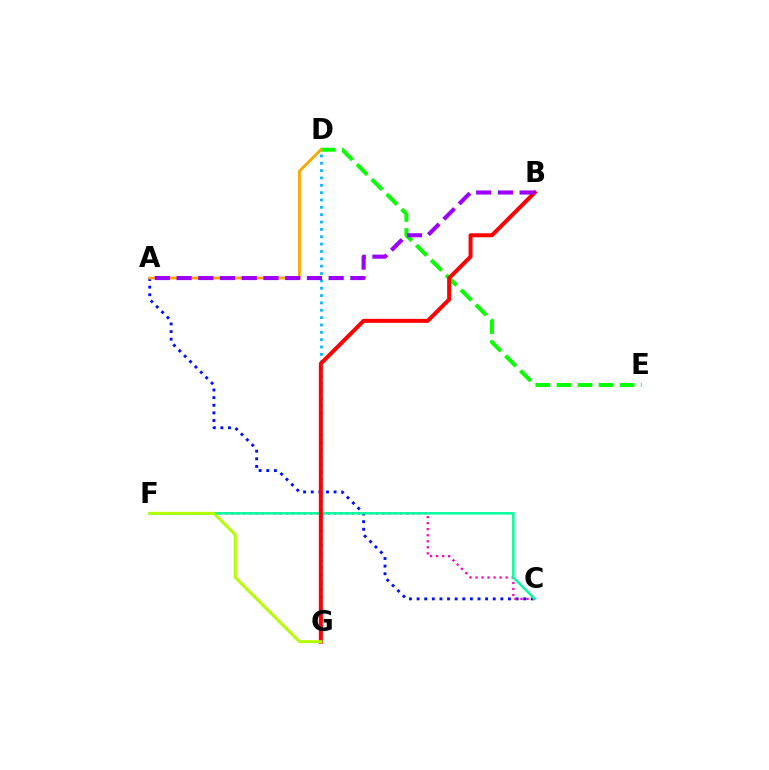{('D', 'E'): [{'color': '#08ff00', 'line_style': 'dashed', 'thickness': 2.86}], ('A', 'C'): [{'color': '#0010ff', 'line_style': 'dotted', 'thickness': 2.07}], ('C', 'F'): [{'color': '#ff00bd', 'line_style': 'dotted', 'thickness': 1.64}, {'color': '#00ff9d', 'line_style': 'solid', 'thickness': 1.79}], ('D', 'G'): [{'color': '#00b5ff', 'line_style': 'dotted', 'thickness': 2.0}], ('A', 'D'): [{'color': '#ffa500', 'line_style': 'solid', 'thickness': 2.01}], ('B', 'G'): [{'color': '#ff0000', 'line_style': 'solid', 'thickness': 2.88}], ('F', 'G'): [{'color': '#b3ff00', 'line_style': 'solid', 'thickness': 2.14}], ('A', 'B'): [{'color': '#9b00ff', 'line_style': 'dashed', 'thickness': 2.95}]}